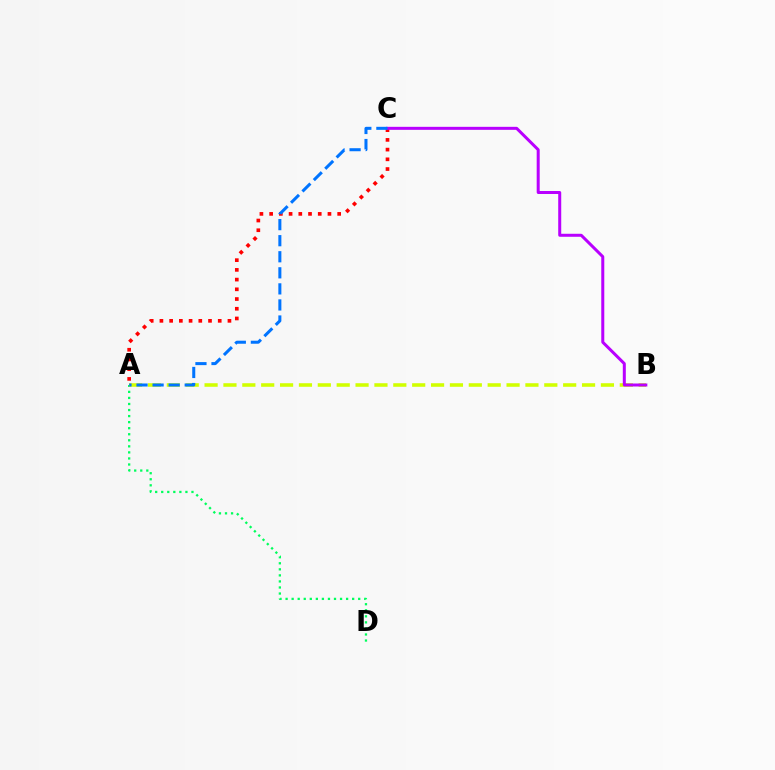{('A', 'D'): [{'color': '#00ff5c', 'line_style': 'dotted', 'thickness': 1.64}], ('A', 'B'): [{'color': '#d1ff00', 'line_style': 'dashed', 'thickness': 2.56}], ('A', 'C'): [{'color': '#ff0000', 'line_style': 'dotted', 'thickness': 2.64}, {'color': '#0074ff', 'line_style': 'dashed', 'thickness': 2.18}], ('B', 'C'): [{'color': '#b900ff', 'line_style': 'solid', 'thickness': 2.17}]}